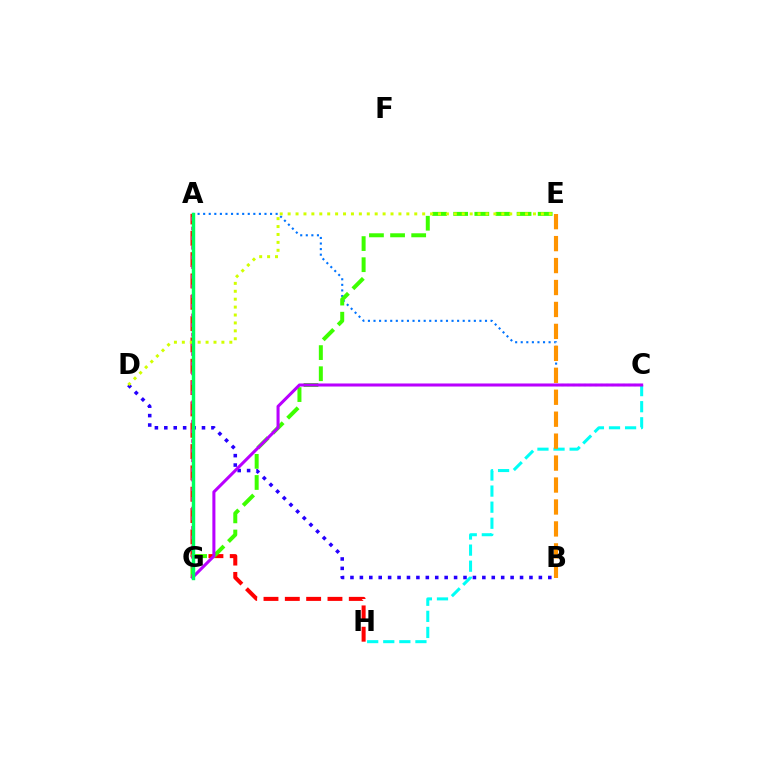{('B', 'D'): [{'color': '#2500ff', 'line_style': 'dotted', 'thickness': 2.56}], ('A', 'C'): [{'color': '#0074ff', 'line_style': 'dotted', 'thickness': 1.51}], ('C', 'H'): [{'color': '#00fff6', 'line_style': 'dashed', 'thickness': 2.18}], ('A', 'H'): [{'color': '#ff0000', 'line_style': 'dashed', 'thickness': 2.9}], ('E', 'G'): [{'color': '#3dff00', 'line_style': 'dashed', 'thickness': 2.87}], ('C', 'G'): [{'color': '#b900ff', 'line_style': 'solid', 'thickness': 2.19}], ('A', 'G'): [{'color': '#ff00ac', 'line_style': 'dotted', 'thickness': 2.62}, {'color': '#00ff5c', 'line_style': 'solid', 'thickness': 2.46}], ('D', 'E'): [{'color': '#d1ff00', 'line_style': 'dotted', 'thickness': 2.15}], ('B', 'E'): [{'color': '#ff9400', 'line_style': 'dashed', 'thickness': 2.98}]}